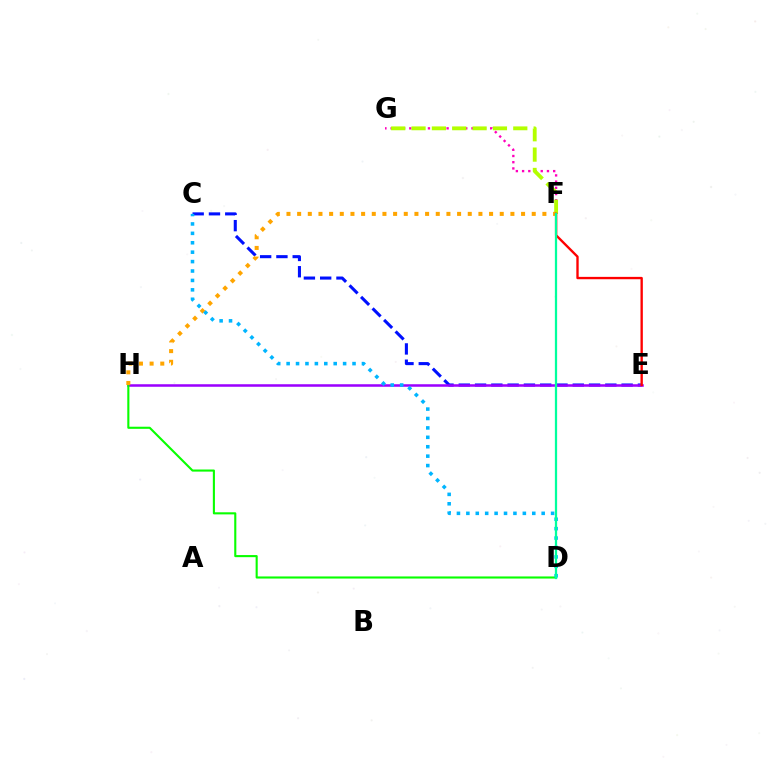{('F', 'G'): [{'color': '#ff00bd', 'line_style': 'dotted', 'thickness': 1.69}, {'color': '#b3ff00', 'line_style': 'dashed', 'thickness': 2.76}], ('C', 'E'): [{'color': '#0010ff', 'line_style': 'dashed', 'thickness': 2.21}], ('E', 'H'): [{'color': '#9b00ff', 'line_style': 'solid', 'thickness': 1.82}], ('D', 'H'): [{'color': '#08ff00', 'line_style': 'solid', 'thickness': 1.52}], ('F', 'H'): [{'color': '#ffa500', 'line_style': 'dotted', 'thickness': 2.9}], ('E', 'F'): [{'color': '#ff0000', 'line_style': 'solid', 'thickness': 1.7}], ('C', 'D'): [{'color': '#00b5ff', 'line_style': 'dotted', 'thickness': 2.56}], ('D', 'F'): [{'color': '#00ff9d', 'line_style': 'solid', 'thickness': 1.62}]}